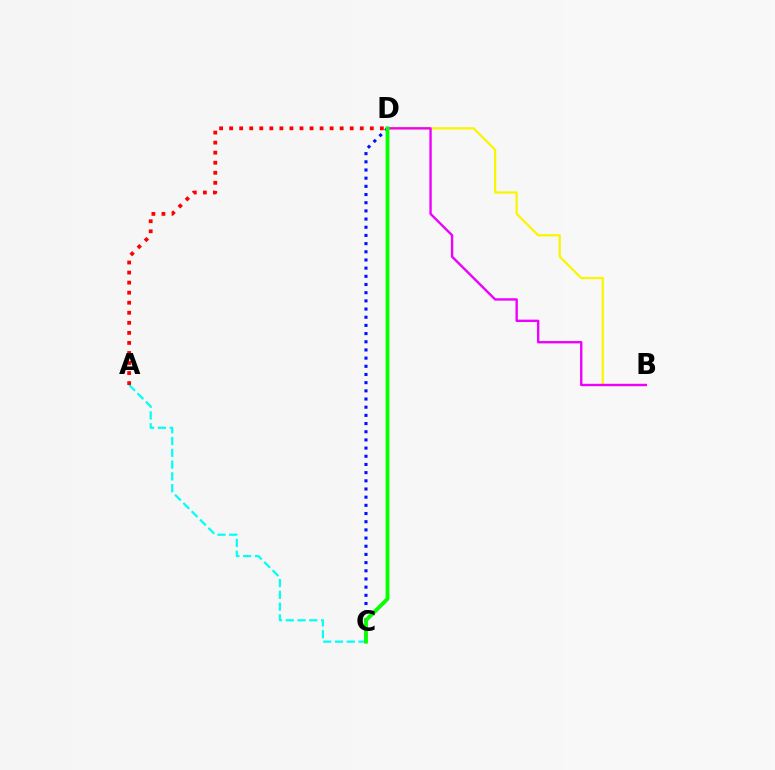{('A', 'C'): [{'color': '#00fff6', 'line_style': 'dashed', 'thickness': 1.6}], ('A', 'D'): [{'color': '#ff0000', 'line_style': 'dotted', 'thickness': 2.73}], ('B', 'D'): [{'color': '#fcf500', 'line_style': 'solid', 'thickness': 1.61}, {'color': '#ee00ff', 'line_style': 'solid', 'thickness': 1.71}], ('C', 'D'): [{'color': '#0010ff', 'line_style': 'dotted', 'thickness': 2.22}, {'color': '#08ff00', 'line_style': 'solid', 'thickness': 2.76}]}